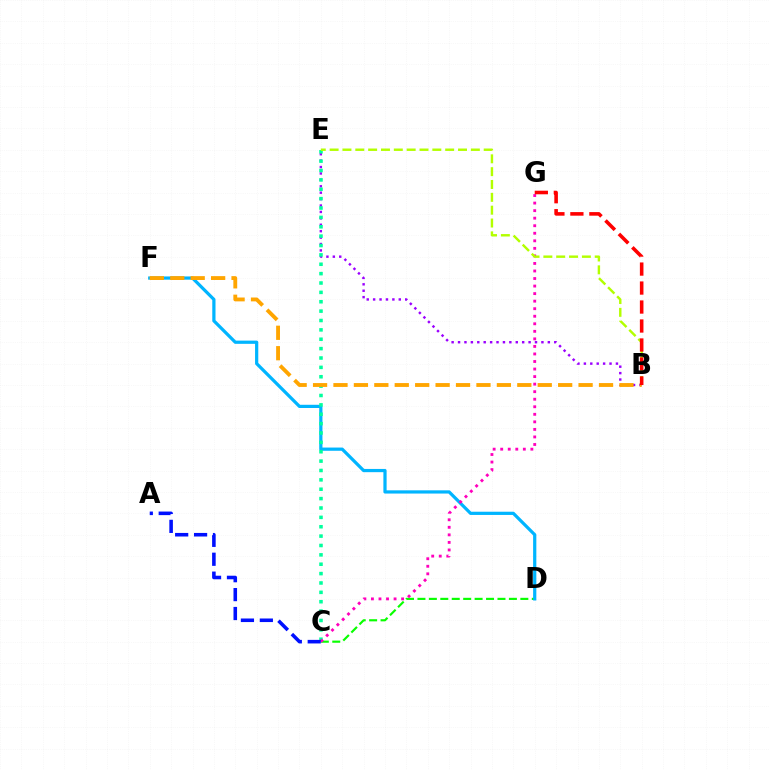{('B', 'E'): [{'color': '#9b00ff', 'line_style': 'dotted', 'thickness': 1.74}, {'color': '#b3ff00', 'line_style': 'dashed', 'thickness': 1.74}], ('C', 'D'): [{'color': '#08ff00', 'line_style': 'dashed', 'thickness': 1.55}], ('D', 'F'): [{'color': '#00b5ff', 'line_style': 'solid', 'thickness': 2.32}], ('C', 'E'): [{'color': '#00ff9d', 'line_style': 'dotted', 'thickness': 2.55}], ('C', 'G'): [{'color': '#ff00bd', 'line_style': 'dotted', 'thickness': 2.05}], ('A', 'C'): [{'color': '#0010ff', 'line_style': 'dashed', 'thickness': 2.57}], ('B', 'F'): [{'color': '#ffa500', 'line_style': 'dashed', 'thickness': 2.77}], ('B', 'G'): [{'color': '#ff0000', 'line_style': 'dashed', 'thickness': 2.58}]}